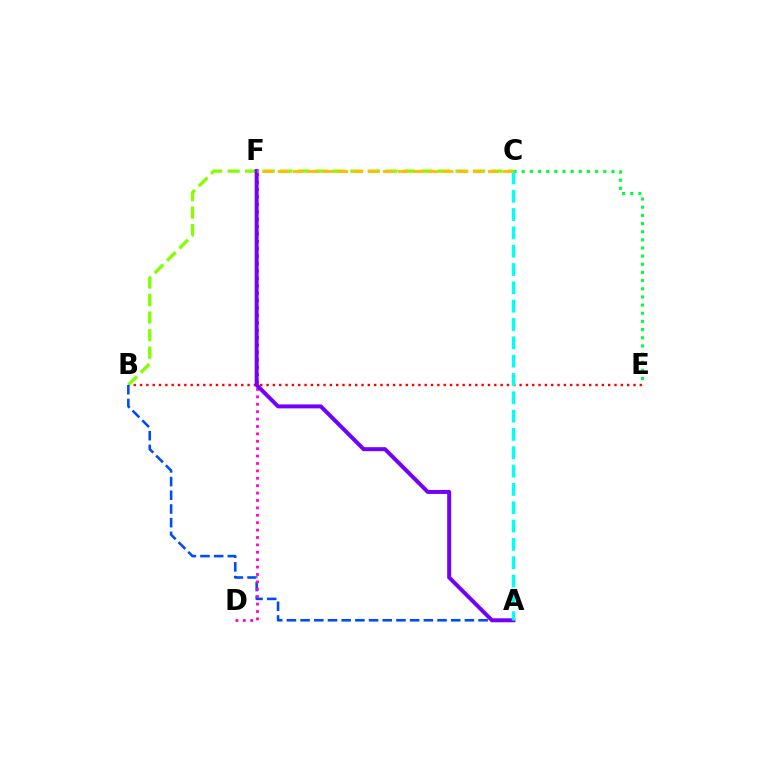{('B', 'E'): [{'color': '#ff0000', 'line_style': 'dotted', 'thickness': 1.72}], ('B', 'C'): [{'color': '#84ff00', 'line_style': 'dashed', 'thickness': 2.38}], ('A', 'B'): [{'color': '#004bff', 'line_style': 'dashed', 'thickness': 1.86}], ('C', 'E'): [{'color': '#00ff39', 'line_style': 'dotted', 'thickness': 2.22}], ('D', 'F'): [{'color': '#ff00cf', 'line_style': 'dotted', 'thickness': 2.01}], ('A', 'F'): [{'color': '#7200ff', 'line_style': 'solid', 'thickness': 2.87}], ('A', 'C'): [{'color': '#00fff6', 'line_style': 'dashed', 'thickness': 2.49}], ('C', 'F'): [{'color': '#ffbd00', 'line_style': 'dashed', 'thickness': 2.04}]}